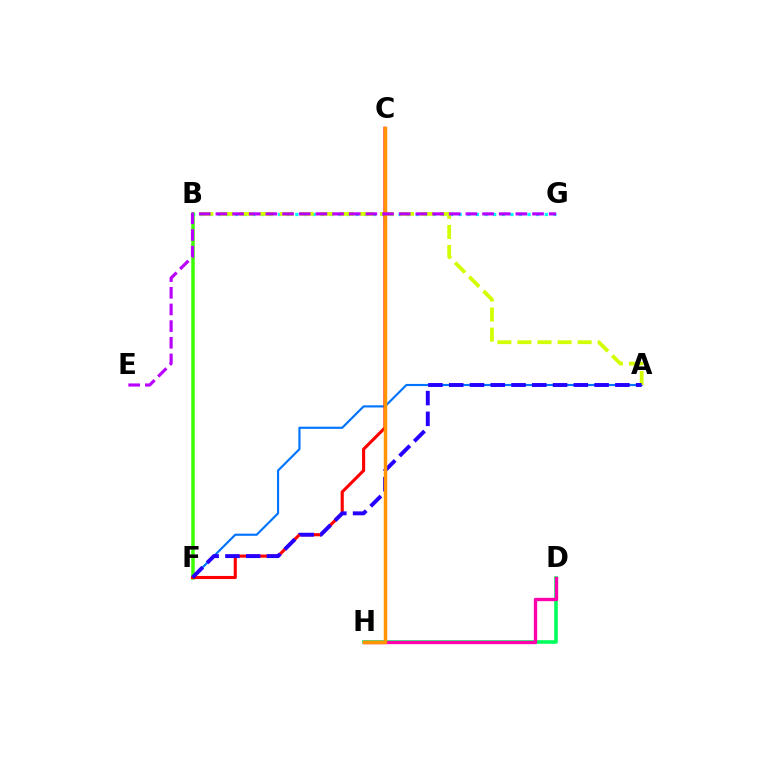{('A', 'F'): [{'color': '#0074ff', 'line_style': 'solid', 'thickness': 1.55}, {'color': '#2500ff', 'line_style': 'dashed', 'thickness': 2.82}], ('B', 'G'): [{'color': '#00fff6', 'line_style': 'dotted', 'thickness': 2.34}], ('D', 'H'): [{'color': '#00ff5c', 'line_style': 'solid', 'thickness': 2.58}, {'color': '#ff00ac', 'line_style': 'solid', 'thickness': 2.41}], ('A', 'B'): [{'color': '#d1ff00', 'line_style': 'dashed', 'thickness': 2.73}], ('B', 'F'): [{'color': '#3dff00', 'line_style': 'solid', 'thickness': 2.52}], ('C', 'F'): [{'color': '#ff0000', 'line_style': 'solid', 'thickness': 2.24}], ('C', 'H'): [{'color': '#ff9400', 'line_style': 'solid', 'thickness': 2.5}], ('E', 'G'): [{'color': '#b900ff', 'line_style': 'dashed', 'thickness': 2.26}]}